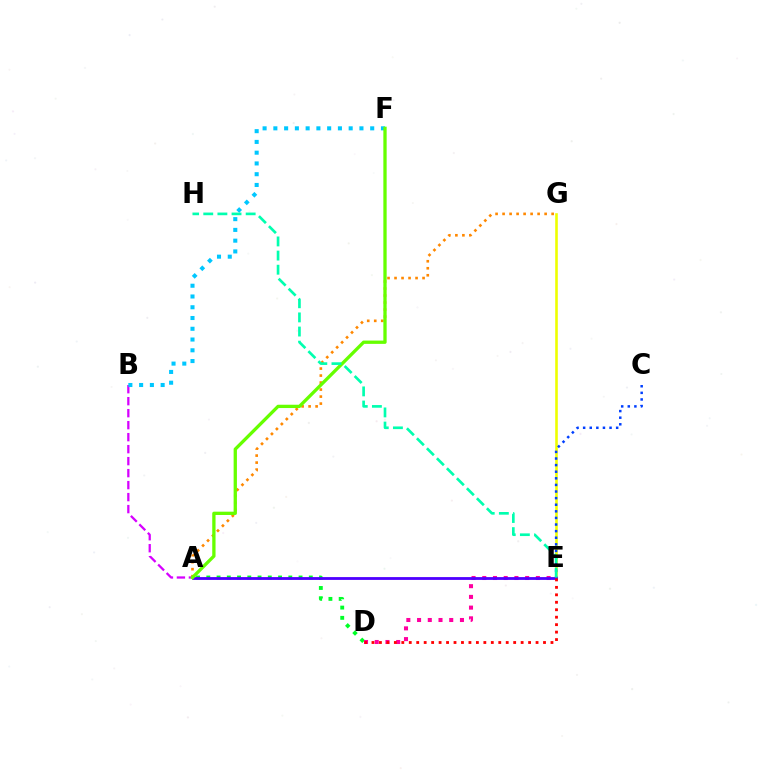{('A', 'G'): [{'color': '#ff8800', 'line_style': 'dotted', 'thickness': 1.9}], ('A', 'D'): [{'color': '#00ff27', 'line_style': 'dotted', 'thickness': 2.79}], ('A', 'B'): [{'color': '#d600ff', 'line_style': 'dashed', 'thickness': 1.63}], ('E', 'G'): [{'color': '#eeff00', 'line_style': 'solid', 'thickness': 1.87}], ('C', 'E'): [{'color': '#003fff', 'line_style': 'dotted', 'thickness': 1.79}], ('B', 'F'): [{'color': '#00c7ff', 'line_style': 'dotted', 'thickness': 2.92}], ('D', 'E'): [{'color': '#ff00a0', 'line_style': 'dotted', 'thickness': 2.91}, {'color': '#ff0000', 'line_style': 'dotted', 'thickness': 2.03}], ('A', 'E'): [{'color': '#4f00ff', 'line_style': 'solid', 'thickness': 2.03}], ('A', 'F'): [{'color': '#66ff00', 'line_style': 'solid', 'thickness': 2.38}], ('E', 'H'): [{'color': '#00ffaf', 'line_style': 'dashed', 'thickness': 1.92}]}